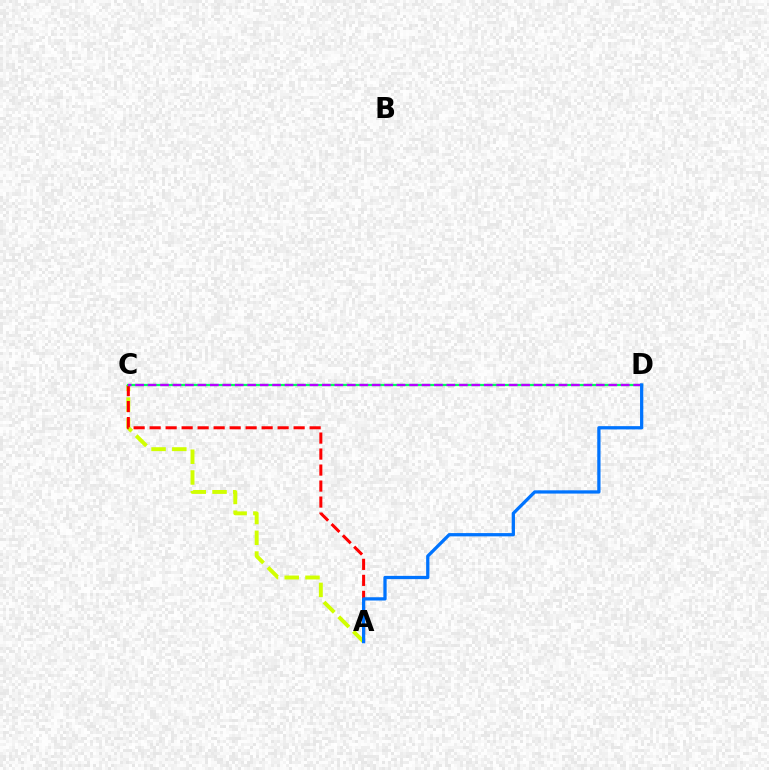{('A', 'C'): [{'color': '#d1ff00', 'line_style': 'dashed', 'thickness': 2.82}, {'color': '#ff0000', 'line_style': 'dashed', 'thickness': 2.17}], ('C', 'D'): [{'color': '#00ff5c', 'line_style': 'solid', 'thickness': 1.63}, {'color': '#b900ff', 'line_style': 'dashed', 'thickness': 1.69}], ('A', 'D'): [{'color': '#0074ff', 'line_style': 'solid', 'thickness': 2.35}]}